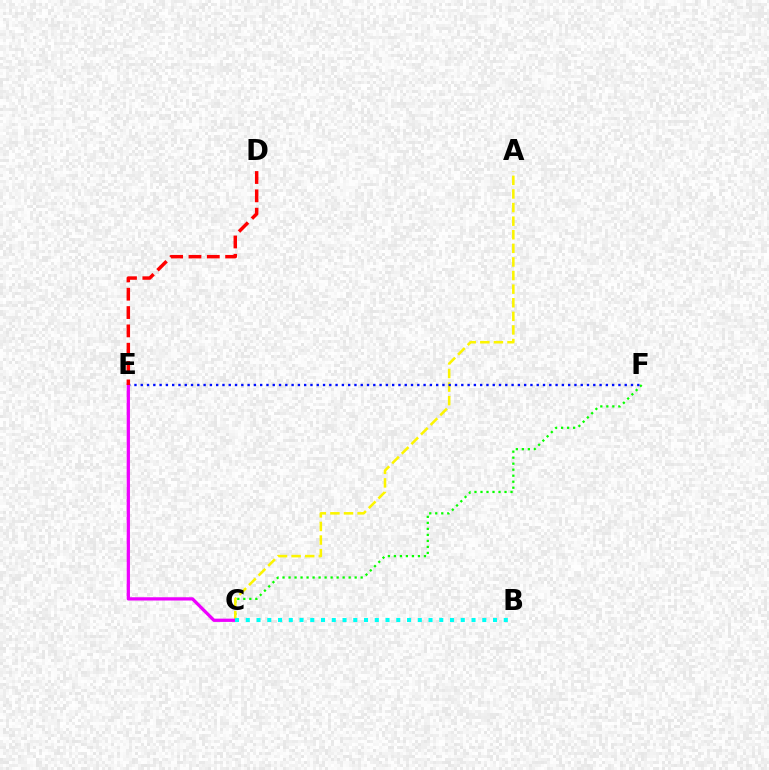{('C', 'F'): [{'color': '#08ff00', 'line_style': 'dotted', 'thickness': 1.63}], ('A', 'C'): [{'color': '#fcf500', 'line_style': 'dashed', 'thickness': 1.85}], ('E', 'F'): [{'color': '#0010ff', 'line_style': 'dotted', 'thickness': 1.71}], ('C', 'E'): [{'color': '#ee00ff', 'line_style': 'solid', 'thickness': 2.35}], ('B', 'C'): [{'color': '#00fff6', 'line_style': 'dotted', 'thickness': 2.92}], ('D', 'E'): [{'color': '#ff0000', 'line_style': 'dashed', 'thickness': 2.49}]}